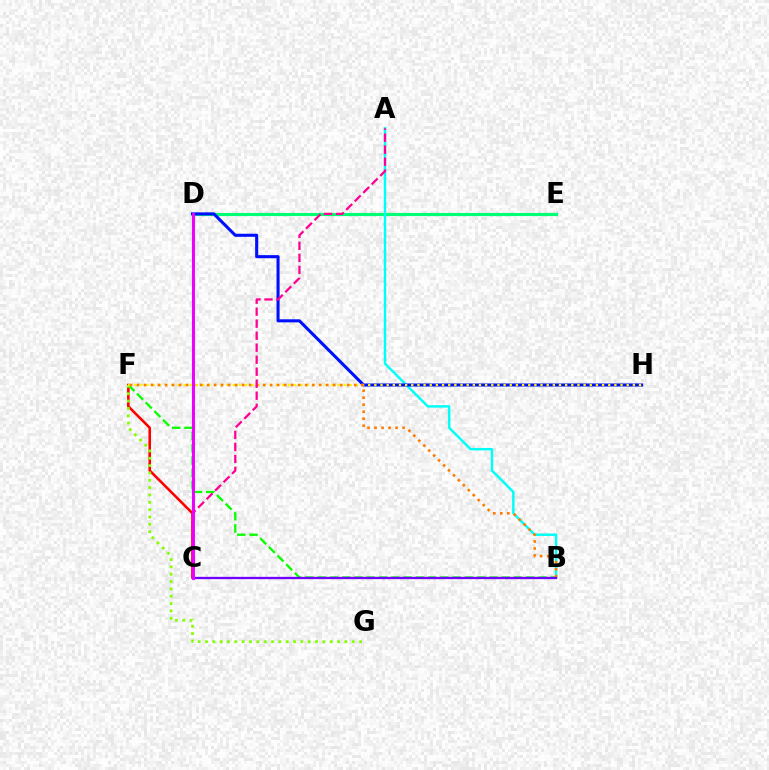{('C', 'F'): [{'color': '#ff0000', 'line_style': 'solid', 'thickness': 1.87}], ('B', 'F'): [{'color': '#08ff00', 'line_style': 'dashed', 'thickness': 1.67}, {'color': '#ff7c00', 'line_style': 'dotted', 'thickness': 1.9}], ('C', 'D'): [{'color': '#008cff', 'line_style': 'solid', 'thickness': 1.55}, {'color': '#ee00ff', 'line_style': 'solid', 'thickness': 2.13}], ('D', 'E'): [{'color': '#00ff74', 'line_style': 'solid', 'thickness': 2.26}], ('A', 'B'): [{'color': '#00fff6', 'line_style': 'solid', 'thickness': 1.76}], ('D', 'H'): [{'color': '#0010ff', 'line_style': 'solid', 'thickness': 2.21}], ('F', 'G'): [{'color': '#84ff00', 'line_style': 'dotted', 'thickness': 1.99}], ('F', 'H'): [{'color': '#fcf500', 'line_style': 'dotted', 'thickness': 1.67}], ('A', 'C'): [{'color': '#ff0094', 'line_style': 'dashed', 'thickness': 1.63}], ('B', 'C'): [{'color': '#7200ff', 'line_style': 'solid', 'thickness': 1.67}]}